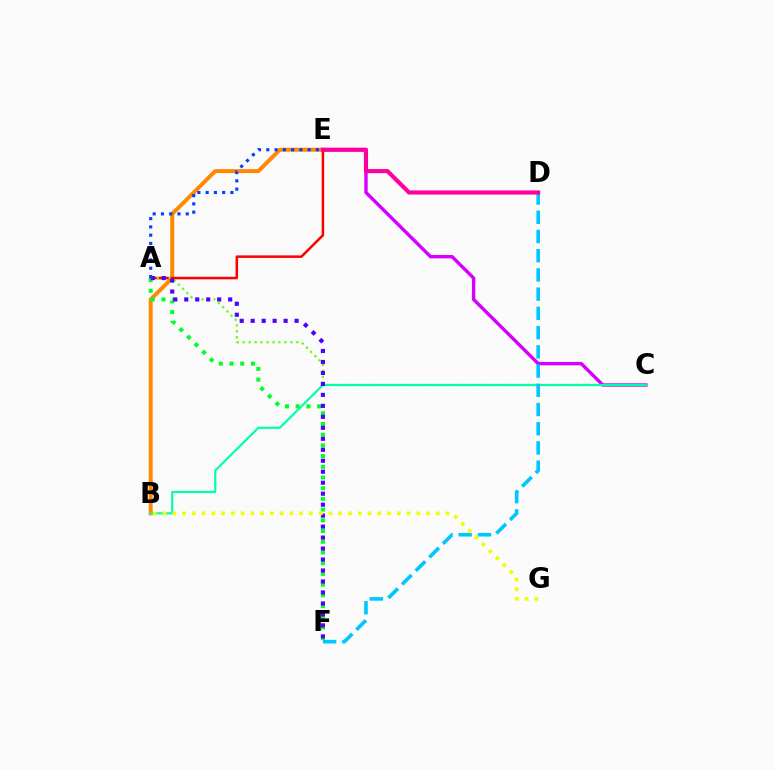{('C', 'E'): [{'color': '#d600ff', 'line_style': 'solid', 'thickness': 2.46}], ('B', 'E'): [{'color': '#ff8800', 'line_style': 'solid', 'thickness': 2.85}], ('A', 'E'): [{'color': '#ff0000', 'line_style': 'solid', 'thickness': 1.83}, {'color': '#003fff', 'line_style': 'dotted', 'thickness': 2.24}], ('A', 'C'): [{'color': '#66ff00', 'line_style': 'dotted', 'thickness': 1.62}], ('B', 'C'): [{'color': '#00ffaf', 'line_style': 'solid', 'thickness': 1.57}], ('A', 'F'): [{'color': '#00ff27', 'line_style': 'dotted', 'thickness': 2.91}, {'color': '#4f00ff', 'line_style': 'dotted', 'thickness': 2.98}], ('D', 'F'): [{'color': '#00c7ff', 'line_style': 'dashed', 'thickness': 2.61}], ('D', 'E'): [{'color': '#ff00a0', 'line_style': 'solid', 'thickness': 2.97}], ('B', 'G'): [{'color': '#eeff00', 'line_style': 'dotted', 'thickness': 2.65}]}